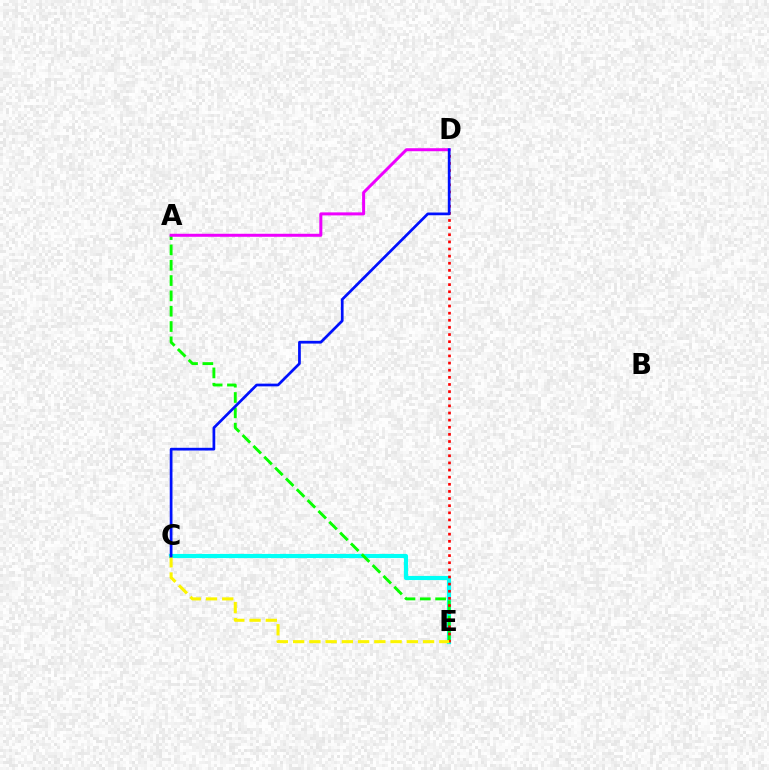{('C', 'E'): [{'color': '#00fff6', 'line_style': 'solid', 'thickness': 2.98}, {'color': '#fcf500', 'line_style': 'dashed', 'thickness': 2.21}], ('A', 'E'): [{'color': '#08ff00', 'line_style': 'dashed', 'thickness': 2.08}], ('D', 'E'): [{'color': '#ff0000', 'line_style': 'dotted', 'thickness': 1.94}], ('A', 'D'): [{'color': '#ee00ff', 'line_style': 'solid', 'thickness': 2.17}], ('C', 'D'): [{'color': '#0010ff', 'line_style': 'solid', 'thickness': 1.96}]}